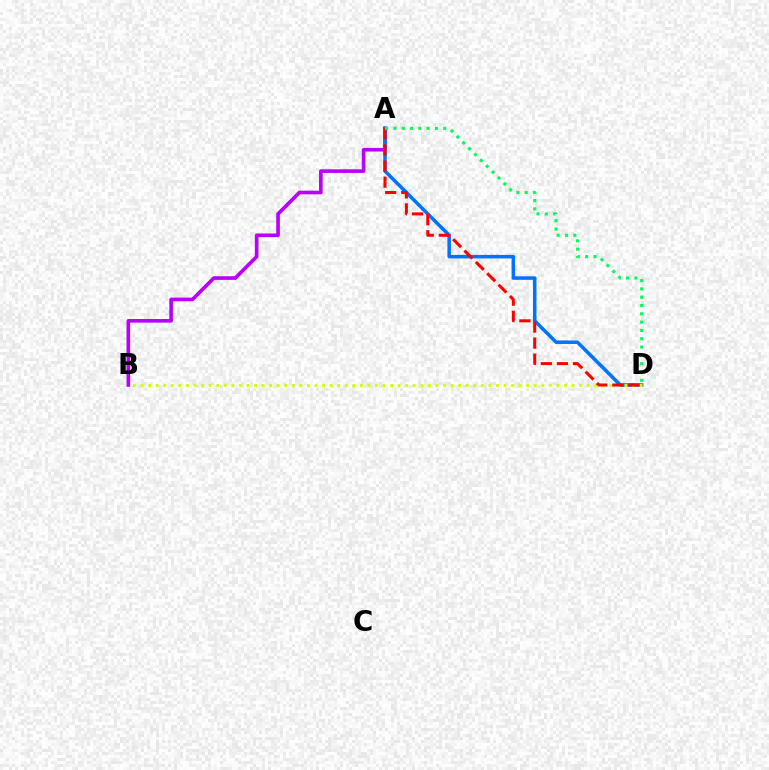{('A', 'B'): [{'color': '#b900ff', 'line_style': 'solid', 'thickness': 2.62}], ('A', 'D'): [{'color': '#0074ff', 'line_style': 'solid', 'thickness': 2.53}, {'color': '#ff0000', 'line_style': 'dashed', 'thickness': 2.18}, {'color': '#00ff5c', 'line_style': 'dotted', 'thickness': 2.26}], ('B', 'D'): [{'color': '#d1ff00', 'line_style': 'dotted', 'thickness': 2.05}]}